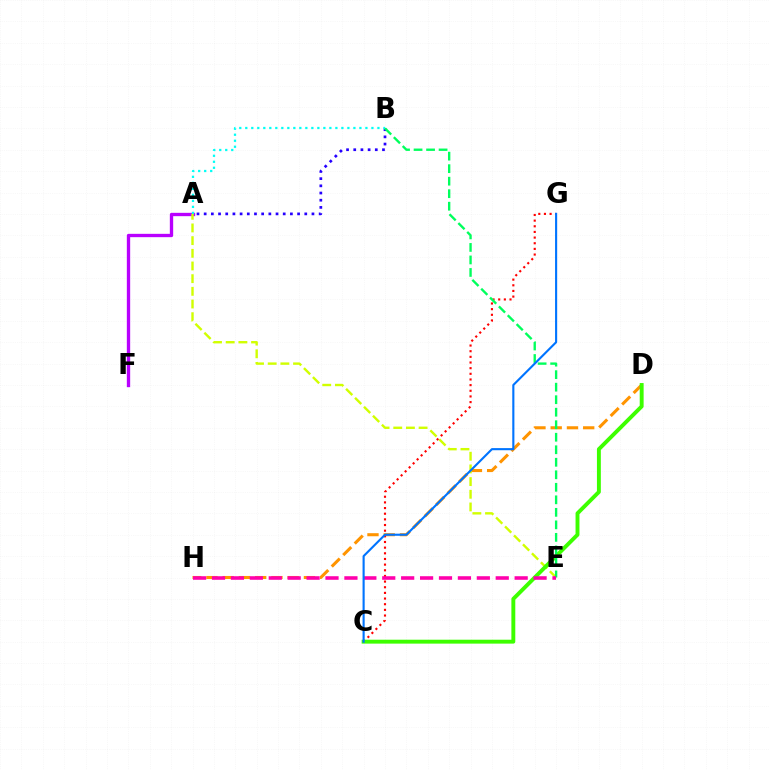{('A', 'F'): [{'color': '#b900ff', 'line_style': 'solid', 'thickness': 2.4}], ('D', 'H'): [{'color': '#ff9400', 'line_style': 'dashed', 'thickness': 2.21}], ('A', 'B'): [{'color': '#2500ff', 'line_style': 'dotted', 'thickness': 1.95}, {'color': '#00fff6', 'line_style': 'dotted', 'thickness': 1.63}], ('C', 'G'): [{'color': '#ff0000', 'line_style': 'dotted', 'thickness': 1.54}, {'color': '#0074ff', 'line_style': 'solid', 'thickness': 1.53}], ('A', 'E'): [{'color': '#d1ff00', 'line_style': 'dashed', 'thickness': 1.72}], ('C', 'D'): [{'color': '#3dff00', 'line_style': 'solid', 'thickness': 2.81}], ('B', 'E'): [{'color': '#00ff5c', 'line_style': 'dashed', 'thickness': 1.7}], ('E', 'H'): [{'color': '#ff00ac', 'line_style': 'dashed', 'thickness': 2.57}]}